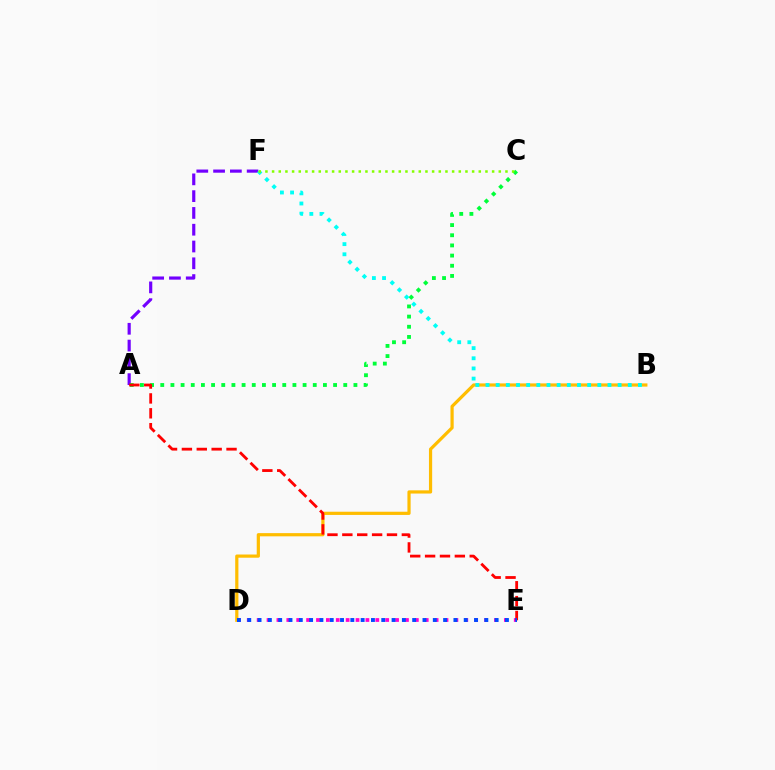{('A', 'F'): [{'color': '#7200ff', 'line_style': 'dashed', 'thickness': 2.28}], ('A', 'C'): [{'color': '#00ff39', 'line_style': 'dotted', 'thickness': 2.76}], ('B', 'D'): [{'color': '#ffbd00', 'line_style': 'solid', 'thickness': 2.31}], ('D', 'E'): [{'color': '#ff00cf', 'line_style': 'dotted', 'thickness': 2.69}, {'color': '#004bff', 'line_style': 'dotted', 'thickness': 2.8}], ('B', 'F'): [{'color': '#00fff6', 'line_style': 'dotted', 'thickness': 2.76}], ('A', 'E'): [{'color': '#ff0000', 'line_style': 'dashed', 'thickness': 2.02}], ('C', 'F'): [{'color': '#84ff00', 'line_style': 'dotted', 'thickness': 1.81}]}